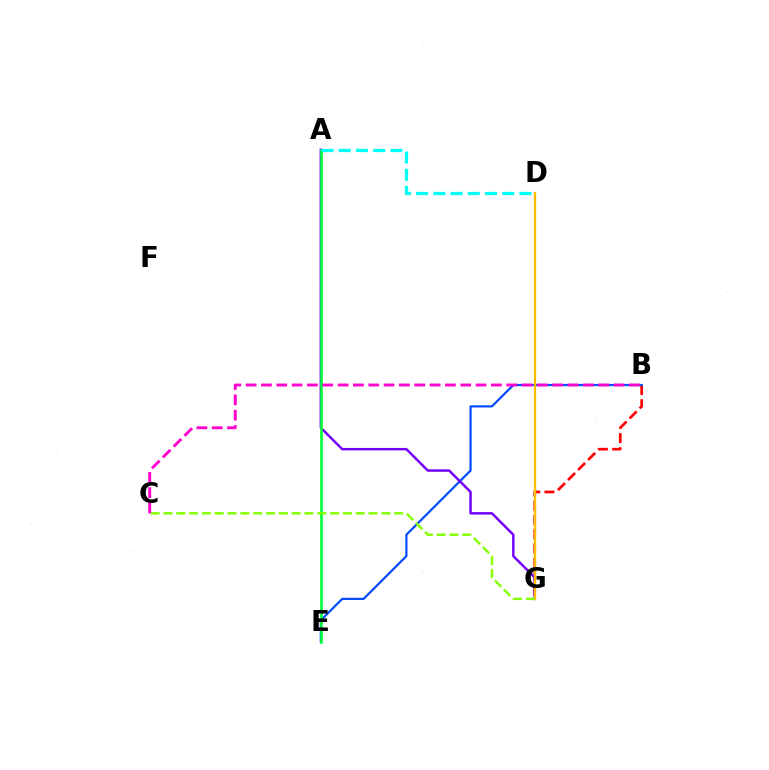{('B', 'G'): [{'color': '#ff0000', 'line_style': 'dashed', 'thickness': 1.93}], ('B', 'E'): [{'color': '#004bff', 'line_style': 'solid', 'thickness': 1.58}], ('A', 'G'): [{'color': '#7200ff', 'line_style': 'solid', 'thickness': 1.77}], ('A', 'E'): [{'color': '#00ff39', 'line_style': 'solid', 'thickness': 1.91}], ('D', 'G'): [{'color': '#ffbd00', 'line_style': 'solid', 'thickness': 1.63}], ('C', 'G'): [{'color': '#84ff00', 'line_style': 'dashed', 'thickness': 1.74}], ('A', 'D'): [{'color': '#00fff6', 'line_style': 'dashed', 'thickness': 2.34}], ('B', 'C'): [{'color': '#ff00cf', 'line_style': 'dashed', 'thickness': 2.08}]}